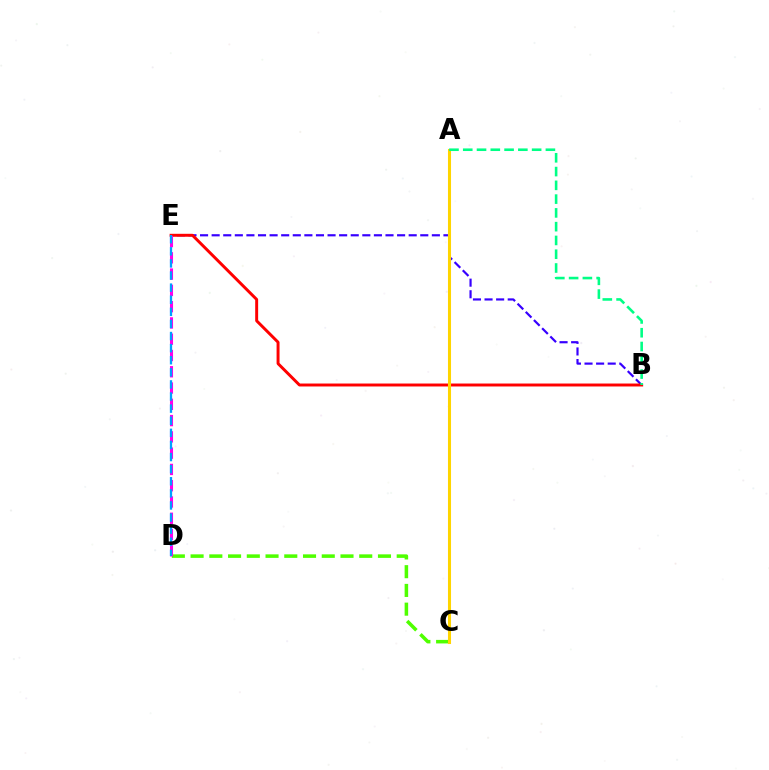{('C', 'D'): [{'color': '#4fff00', 'line_style': 'dashed', 'thickness': 2.55}], ('B', 'E'): [{'color': '#3700ff', 'line_style': 'dashed', 'thickness': 1.57}, {'color': '#ff0000', 'line_style': 'solid', 'thickness': 2.12}], ('A', 'C'): [{'color': '#ffd500', 'line_style': 'solid', 'thickness': 2.21}], ('D', 'E'): [{'color': '#ff00ed', 'line_style': 'dashed', 'thickness': 2.21}, {'color': '#009eff', 'line_style': 'dashed', 'thickness': 1.64}], ('A', 'B'): [{'color': '#00ff86', 'line_style': 'dashed', 'thickness': 1.87}]}